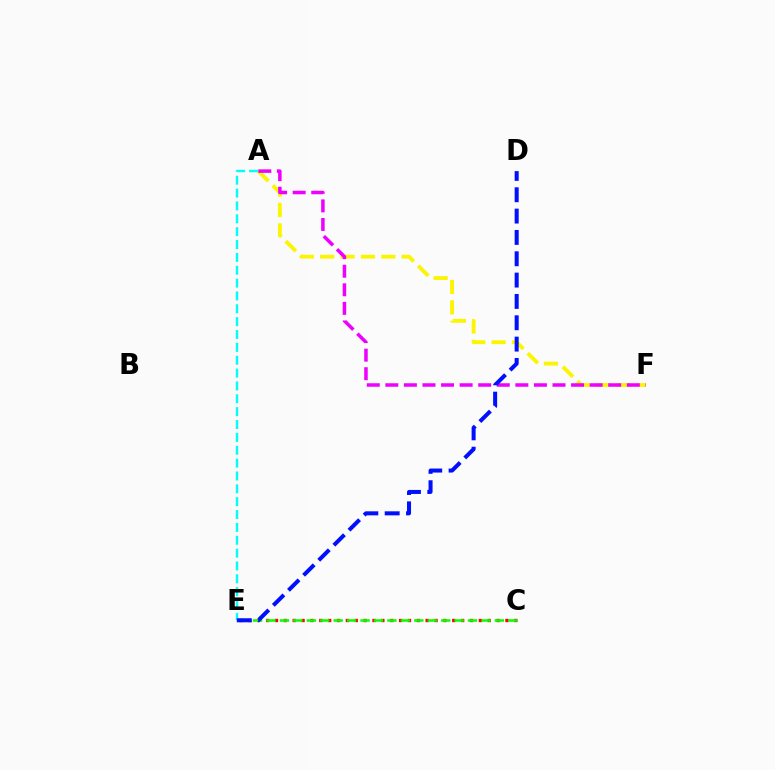{('A', 'E'): [{'color': '#00fff6', 'line_style': 'dashed', 'thickness': 1.75}], ('C', 'E'): [{'color': '#ff0000', 'line_style': 'dotted', 'thickness': 2.41}, {'color': '#08ff00', 'line_style': 'dashed', 'thickness': 1.82}], ('A', 'F'): [{'color': '#fcf500', 'line_style': 'dashed', 'thickness': 2.77}, {'color': '#ee00ff', 'line_style': 'dashed', 'thickness': 2.52}], ('D', 'E'): [{'color': '#0010ff', 'line_style': 'dashed', 'thickness': 2.9}]}